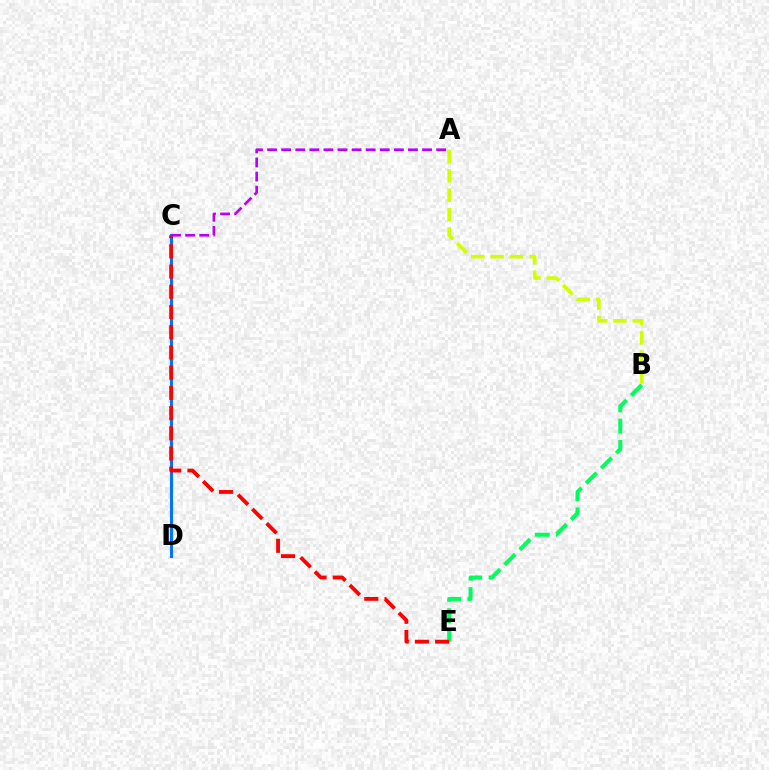{('B', 'E'): [{'color': '#00ff5c', 'line_style': 'dashed', 'thickness': 2.89}], ('C', 'D'): [{'color': '#0074ff', 'line_style': 'solid', 'thickness': 2.2}], ('C', 'E'): [{'color': '#ff0000', 'line_style': 'dashed', 'thickness': 2.75}], ('A', 'C'): [{'color': '#b900ff', 'line_style': 'dashed', 'thickness': 1.91}], ('A', 'B'): [{'color': '#d1ff00', 'line_style': 'dashed', 'thickness': 2.63}]}